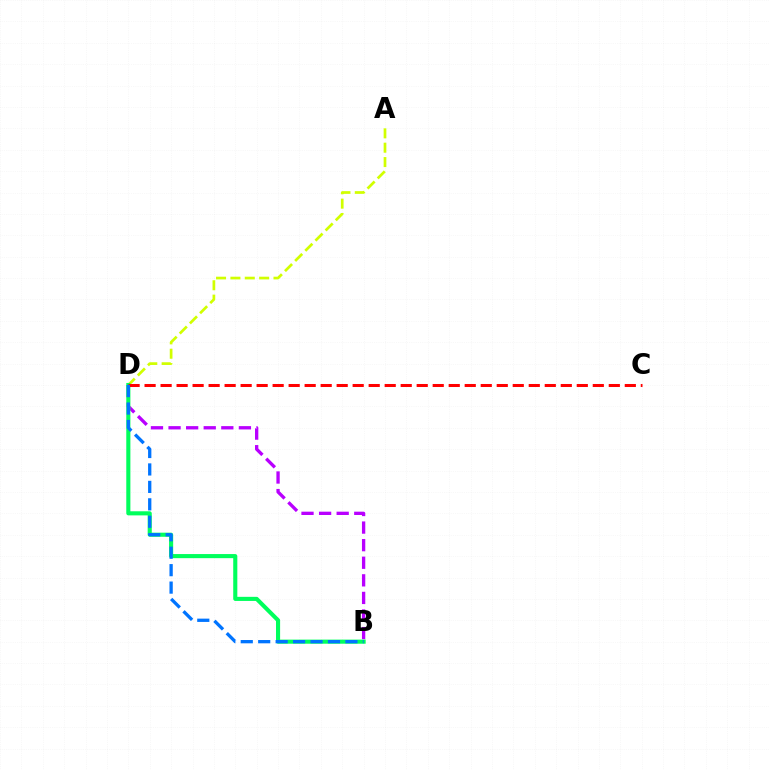{('A', 'D'): [{'color': '#d1ff00', 'line_style': 'dashed', 'thickness': 1.95}], ('B', 'D'): [{'color': '#b900ff', 'line_style': 'dashed', 'thickness': 2.39}, {'color': '#00ff5c', 'line_style': 'solid', 'thickness': 2.95}, {'color': '#0074ff', 'line_style': 'dashed', 'thickness': 2.37}], ('C', 'D'): [{'color': '#ff0000', 'line_style': 'dashed', 'thickness': 2.17}]}